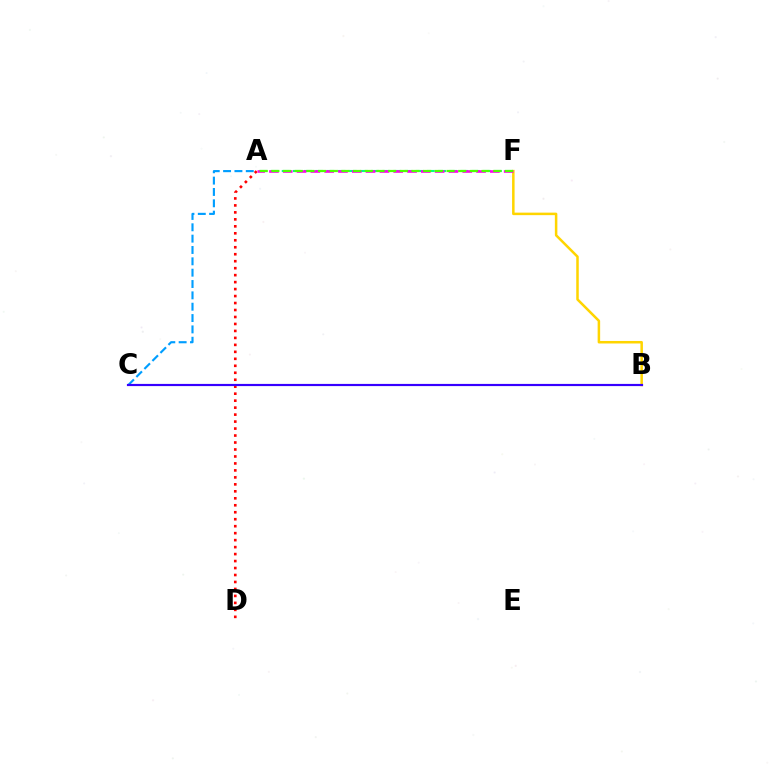{('B', 'F'): [{'color': '#ffd500', 'line_style': 'solid', 'thickness': 1.81}], ('A', 'C'): [{'color': '#009eff', 'line_style': 'dashed', 'thickness': 1.54}], ('A', 'F'): [{'color': '#00ff86', 'line_style': 'dashed', 'thickness': 1.52}, {'color': '#ff00ed', 'line_style': 'dashed', 'thickness': 1.88}, {'color': '#4fff00', 'line_style': 'dashed', 'thickness': 1.59}], ('A', 'D'): [{'color': '#ff0000', 'line_style': 'dotted', 'thickness': 1.89}], ('B', 'C'): [{'color': '#3700ff', 'line_style': 'solid', 'thickness': 1.57}]}